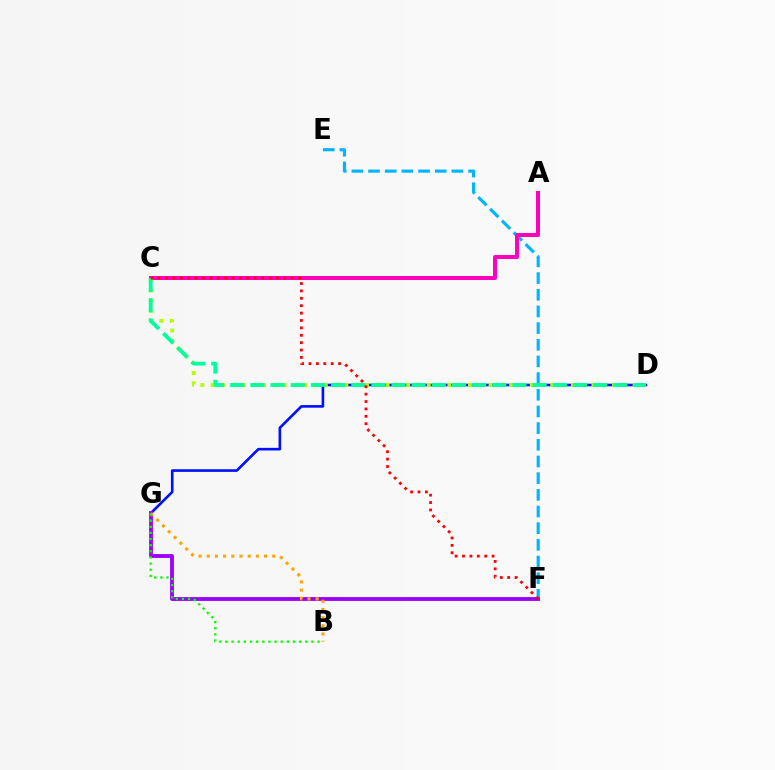{('E', 'F'): [{'color': '#00b5ff', 'line_style': 'dashed', 'thickness': 2.26}], ('A', 'C'): [{'color': '#ff00bd', 'line_style': 'solid', 'thickness': 2.87}], ('D', 'G'): [{'color': '#0010ff', 'line_style': 'solid', 'thickness': 1.89}], ('F', 'G'): [{'color': '#9b00ff', 'line_style': 'solid', 'thickness': 2.77}], ('B', 'G'): [{'color': '#ffa500', 'line_style': 'dotted', 'thickness': 2.22}, {'color': '#08ff00', 'line_style': 'dotted', 'thickness': 1.67}], ('C', 'D'): [{'color': '#b3ff00', 'line_style': 'dotted', 'thickness': 2.8}, {'color': '#00ff9d', 'line_style': 'dashed', 'thickness': 2.74}], ('C', 'F'): [{'color': '#ff0000', 'line_style': 'dotted', 'thickness': 2.01}]}